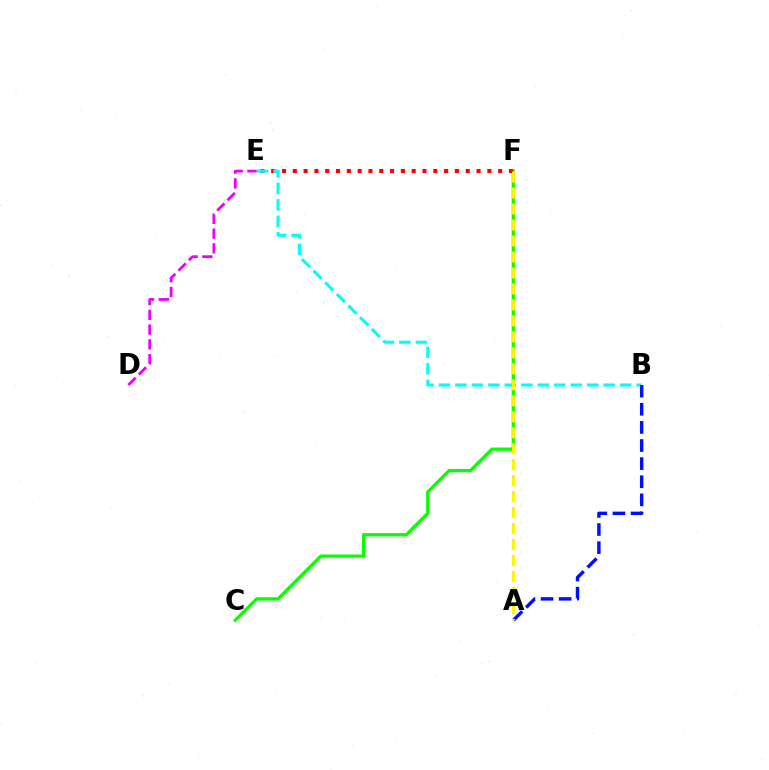{('C', 'F'): [{'color': '#08ff00', 'line_style': 'solid', 'thickness': 2.35}], ('E', 'F'): [{'color': '#ff0000', 'line_style': 'dotted', 'thickness': 2.94}], ('B', 'E'): [{'color': '#00fff6', 'line_style': 'dashed', 'thickness': 2.24}], ('A', 'B'): [{'color': '#0010ff', 'line_style': 'dashed', 'thickness': 2.46}], ('A', 'F'): [{'color': '#fcf500', 'line_style': 'dashed', 'thickness': 2.17}], ('D', 'E'): [{'color': '#ee00ff', 'line_style': 'dashed', 'thickness': 2.01}]}